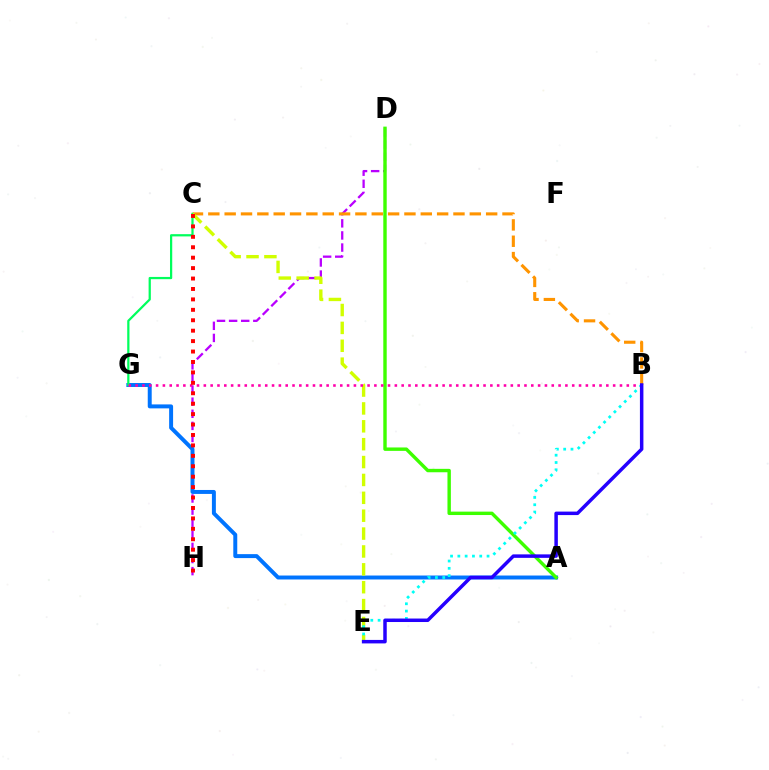{('D', 'H'): [{'color': '#b900ff', 'line_style': 'dashed', 'thickness': 1.64}], ('B', 'C'): [{'color': '#ff9400', 'line_style': 'dashed', 'thickness': 2.22}], ('A', 'G'): [{'color': '#0074ff', 'line_style': 'solid', 'thickness': 2.85}], ('C', 'G'): [{'color': '#00ff5c', 'line_style': 'solid', 'thickness': 1.61}], ('A', 'D'): [{'color': '#3dff00', 'line_style': 'solid', 'thickness': 2.46}], ('C', 'E'): [{'color': '#d1ff00', 'line_style': 'dashed', 'thickness': 2.43}], ('B', 'E'): [{'color': '#00fff6', 'line_style': 'dotted', 'thickness': 1.98}, {'color': '#2500ff', 'line_style': 'solid', 'thickness': 2.51}], ('B', 'G'): [{'color': '#ff00ac', 'line_style': 'dotted', 'thickness': 1.85}], ('C', 'H'): [{'color': '#ff0000', 'line_style': 'dotted', 'thickness': 2.83}]}